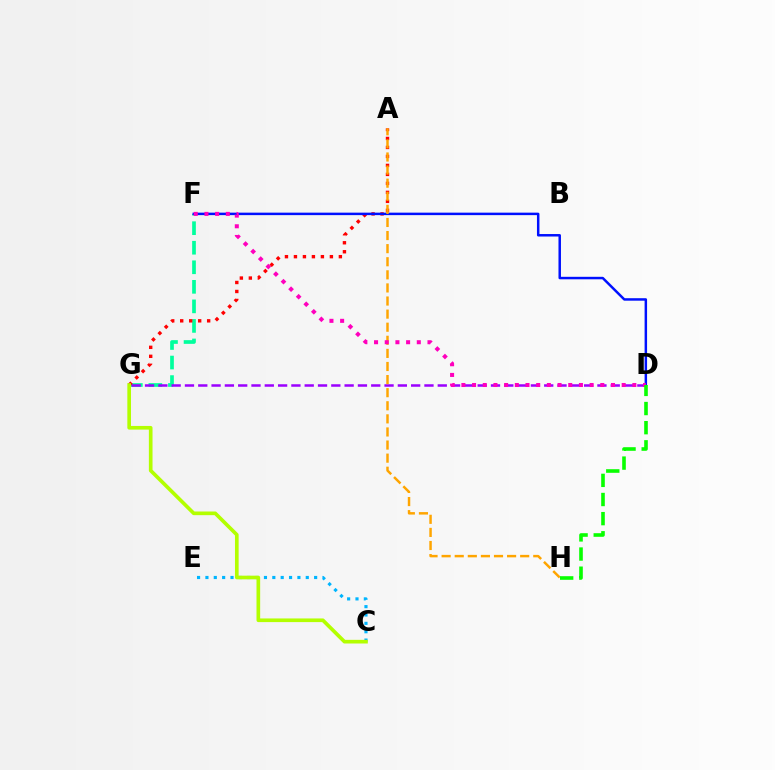{('F', 'G'): [{'color': '#00ff9d', 'line_style': 'dashed', 'thickness': 2.66}], ('A', 'G'): [{'color': '#ff0000', 'line_style': 'dotted', 'thickness': 2.44}], ('C', 'E'): [{'color': '#00b5ff', 'line_style': 'dotted', 'thickness': 2.27}], ('D', 'G'): [{'color': '#9b00ff', 'line_style': 'dashed', 'thickness': 1.81}], ('D', 'F'): [{'color': '#0010ff', 'line_style': 'solid', 'thickness': 1.79}, {'color': '#ff00bd', 'line_style': 'dotted', 'thickness': 2.9}], ('A', 'H'): [{'color': '#ffa500', 'line_style': 'dashed', 'thickness': 1.78}], ('D', 'H'): [{'color': '#08ff00', 'line_style': 'dashed', 'thickness': 2.6}], ('C', 'G'): [{'color': '#b3ff00', 'line_style': 'solid', 'thickness': 2.63}]}